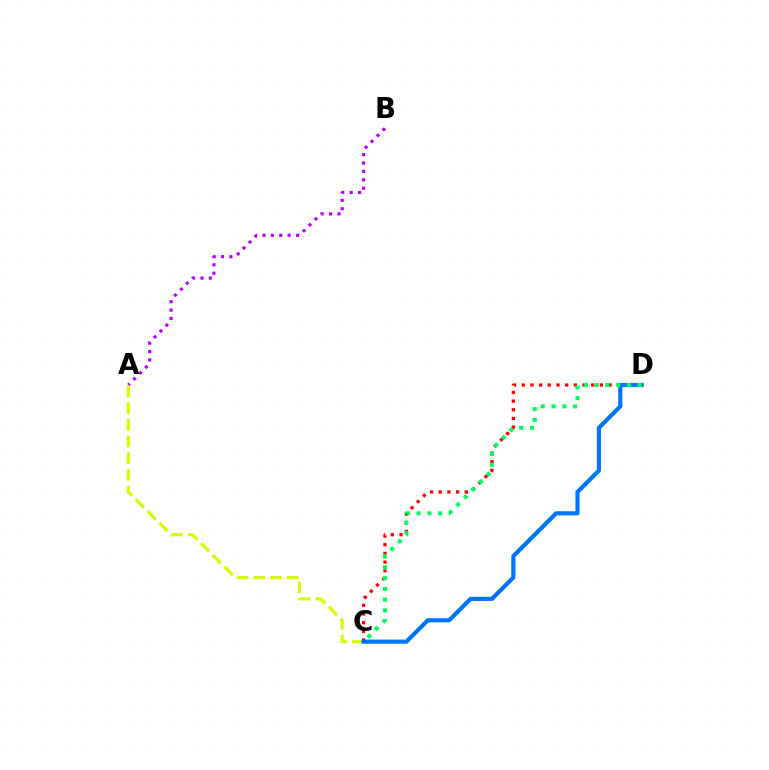{('C', 'D'): [{'color': '#ff0000', 'line_style': 'dotted', 'thickness': 2.36}, {'color': '#0074ff', 'line_style': 'solid', 'thickness': 2.99}, {'color': '#00ff5c', 'line_style': 'dotted', 'thickness': 2.92}], ('A', 'B'): [{'color': '#b900ff', 'line_style': 'dotted', 'thickness': 2.28}], ('A', 'C'): [{'color': '#d1ff00', 'line_style': 'dashed', 'thickness': 2.27}]}